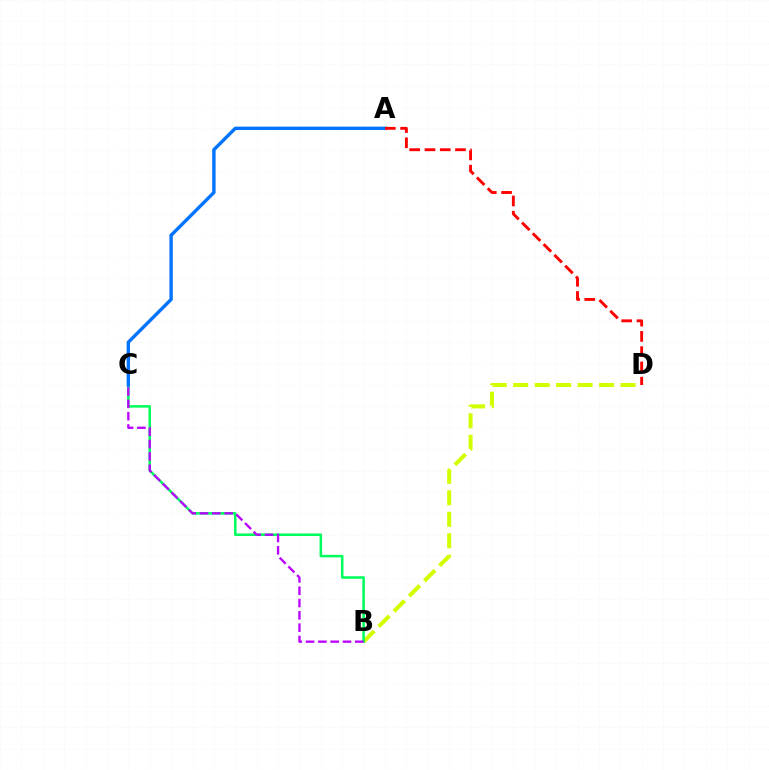{('B', 'D'): [{'color': '#d1ff00', 'line_style': 'dashed', 'thickness': 2.92}], ('B', 'C'): [{'color': '#00ff5c', 'line_style': 'solid', 'thickness': 1.82}, {'color': '#b900ff', 'line_style': 'dashed', 'thickness': 1.67}], ('A', 'C'): [{'color': '#0074ff', 'line_style': 'solid', 'thickness': 2.44}], ('A', 'D'): [{'color': '#ff0000', 'line_style': 'dashed', 'thickness': 2.07}]}